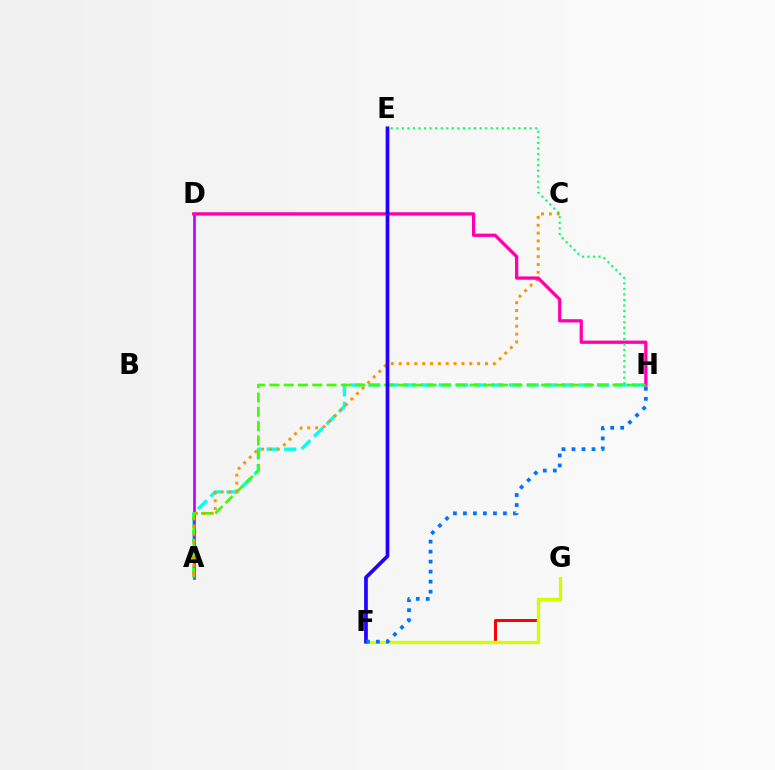{('F', 'G'): [{'color': '#ff0000', 'line_style': 'solid', 'thickness': 2.16}, {'color': '#d1ff00', 'line_style': 'solid', 'thickness': 2.41}], ('A', 'H'): [{'color': '#00fff6', 'line_style': 'dashed', 'thickness': 2.39}, {'color': '#3dff00', 'line_style': 'dashed', 'thickness': 1.94}], ('A', 'D'): [{'color': '#b900ff', 'line_style': 'solid', 'thickness': 1.87}], ('A', 'C'): [{'color': '#ff9400', 'line_style': 'dotted', 'thickness': 2.13}], ('D', 'H'): [{'color': '#ff00ac', 'line_style': 'solid', 'thickness': 2.35}], ('E', 'F'): [{'color': '#2500ff', 'line_style': 'solid', 'thickness': 2.67}], ('F', 'H'): [{'color': '#0074ff', 'line_style': 'dotted', 'thickness': 2.72}], ('E', 'H'): [{'color': '#00ff5c', 'line_style': 'dotted', 'thickness': 1.51}]}